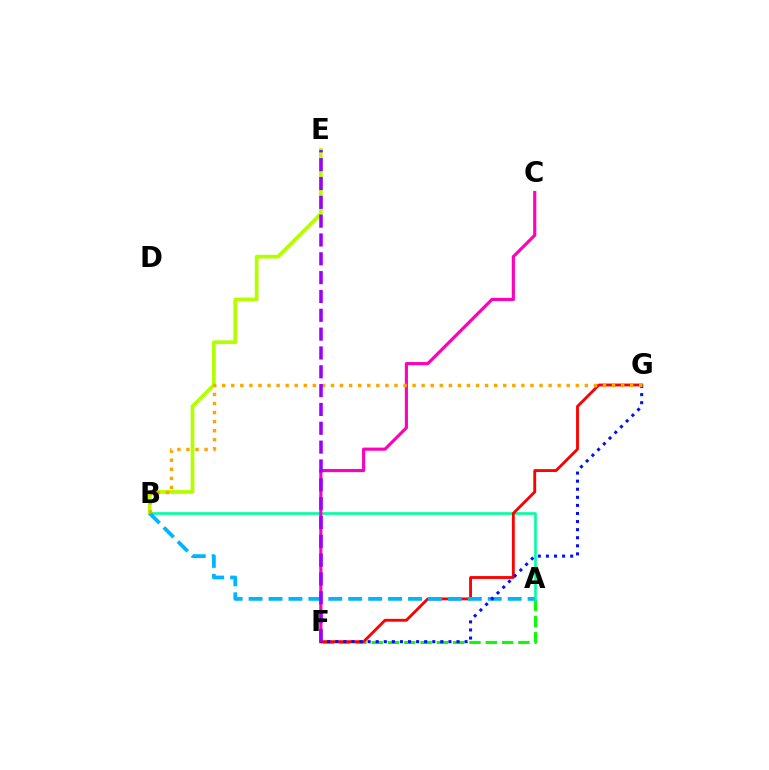{('A', 'F'): [{'color': '#08ff00', 'line_style': 'dashed', 'thickness': 2.21}], ('A', 'B'): [{'color': '#00ff9d', 'line_style': 'solid', 'thickness': 1.91}, {'color': '#00b5ff', 'line_style': 'dashed', 'thickness': 2.71}], ('C', 'F'): [{'color': '#ff00bd', 'line_style': 'solid', 'thickness': 2.26}], ('F', 'G'): [{'color': '#ff0000', 'line_style': 'solid', 'thickness': 2.05}, {'color': '#0010ff', 'line_style': 'dotted', 'thickness': 2.2}], ('B', 'E'): [{'color': '#b3ff00', 'line_style': 'solid', 'thickness': 2.69}], ('B', 'G'): [{'color': '#ffa500', 'line_style': 'dotted', 'thickness': 2.46}], ('E', 'F'): [{'color': '#9b00ff', 'line_style': 'dashed', 'thickness': 2.56}]}